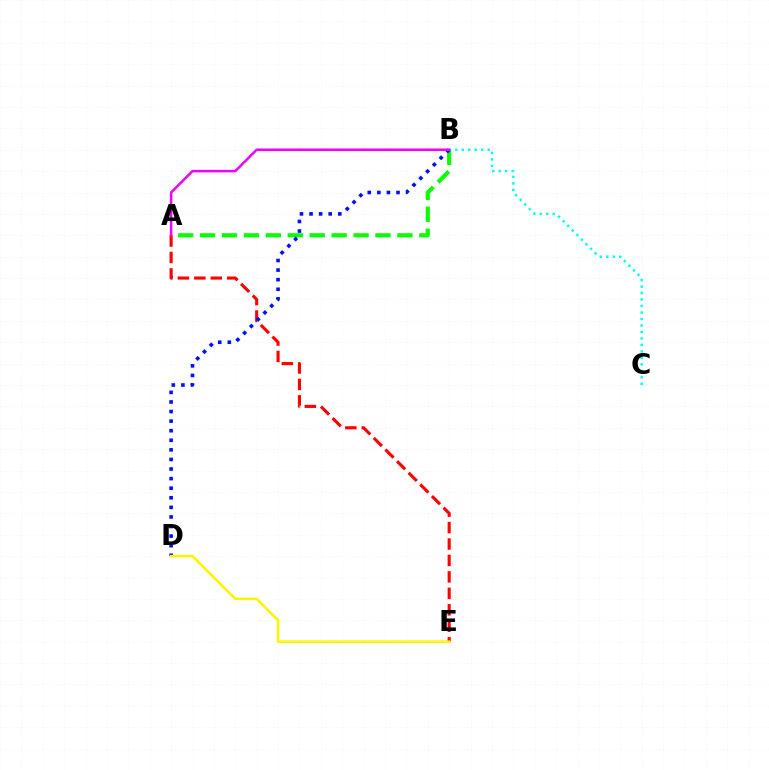{('A', 'B'): [{'color': '#08ff00', 'line_style': 'dashed', 'thickness': 2.98}, {'color': '#ee00ff', 'line_style': 'solid', 'thickness': 1.8}], ('A', 'E'): [{'color': '#ff0000', 'line_style': 'dashed', 'thickness': 2.23}], ('B', 'C'): [{'color': '#00fff6', 'line_style': 'dotted', 'thickness': 1.76}], ('B', 'D'): [{'color': '#0010ff', 'line_style': 'dotted', 'thickness': 2.6}], ('D', 'E'): [{'color': '#fcf500', 'line_style': 'solid', 'thickness': 1.84}]}